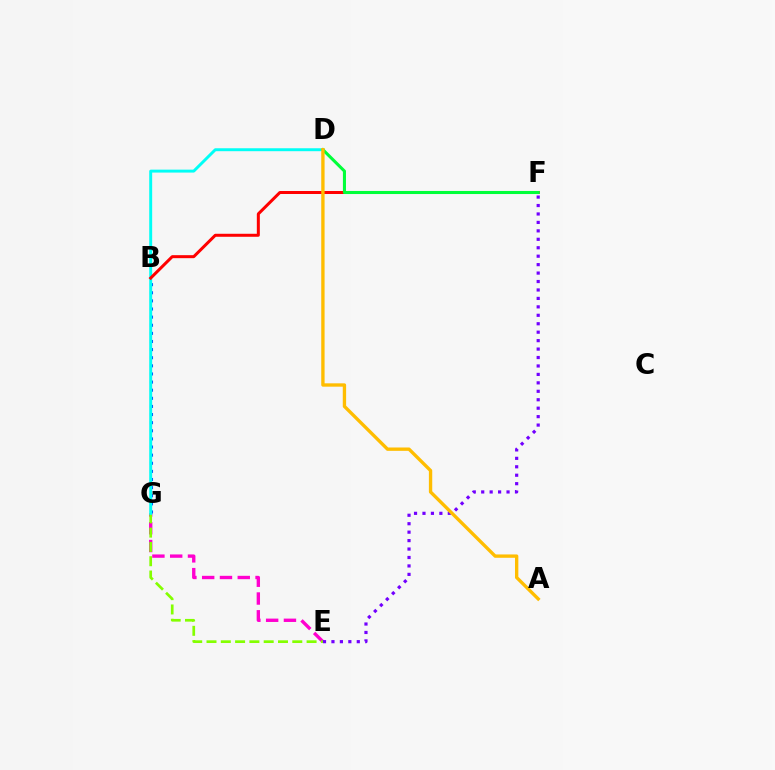{('E', 'G'): [{'color': '#ff00cf', 'line_style': 'dashed', 'thickness': 2.42}, {'color': '#84ff00', 'line_style': 'dashed', 'thickness': 1.94}], ('B', 'G'): [{'color': '#004bff', 'line_style': 'dotted', 'thickness': 2.21}], ('D', 'G'): [{'color': '#00fff6', 'line_style': 'solid', 'thickness': 2.12}], ('E', 'F'): [{'color': '#7200ff', 'line_style': 'dotted', 'thickness': 2.29}], ('B', 'F'): [{'color': '#ff0000', 'line_style': 'solid', 'thickness': 2.16}], ('D', 'F'): [{'color': '#00ff39', 'line_style': 'solid', 'thickness': 2.21}], ('A', 'D'): [{'color': '#ffbd00', 'line_style': 'solid', 'thickness': 2.41}]}